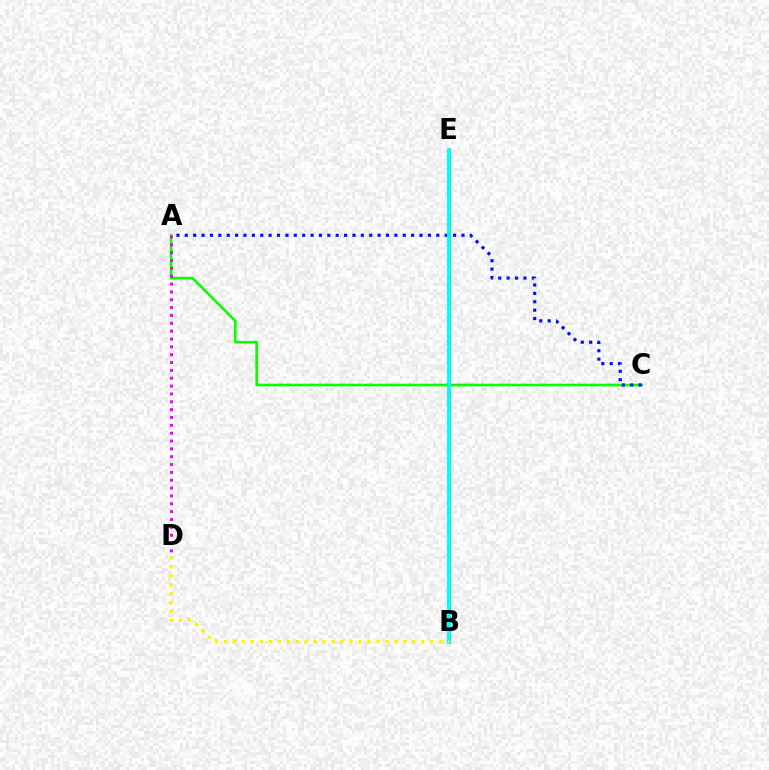{('B', 'E'): [{'color': '#ff0000', 'line_style': 'solid', 'thickness': 2.13}, {'color': '#00fff6', 'line_style': 'solid', 'thickness': 2.81}], ('A', 'C'): [{'color': '#08ff00', 'line_style': 'solid', 'thickness': 1.88}, {'color': '#0010ff', 'line_style': 'dotted', 'thickness': 2.28}], ('A', 'D'): [{'color': '#ee00ff', 'line_style': 'dotted', 'thickness': 2.13}], ('B', 'D'): [{'color': '#fcf500', 'line_style': 'dotted', 'thickness': 2.44}]}